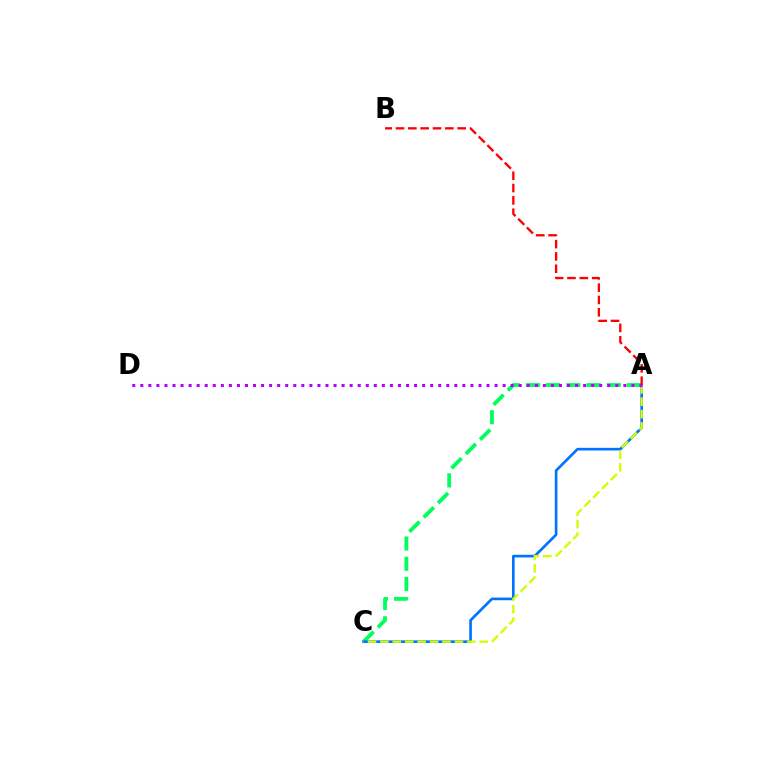{('A', 'C'): [{'color': '#00ff5c', 'line_style': 'dashed', 'thickness': 2.75}, {'color': '#0074ff', 'line_style': 'solid', 'thickness': 1.91}, {'color': '#d1ff00', 'line_style': 'dashed', 'thickness': 1.69}], ('A', 'B'): [{'color': '#ff0000', 'line_style': 'dashed', 'thickness': 1.68}], ('A', 'D'): [{'color': '#b900ff', 'line_style': 'dotted', 'thickness': 2.19}]}